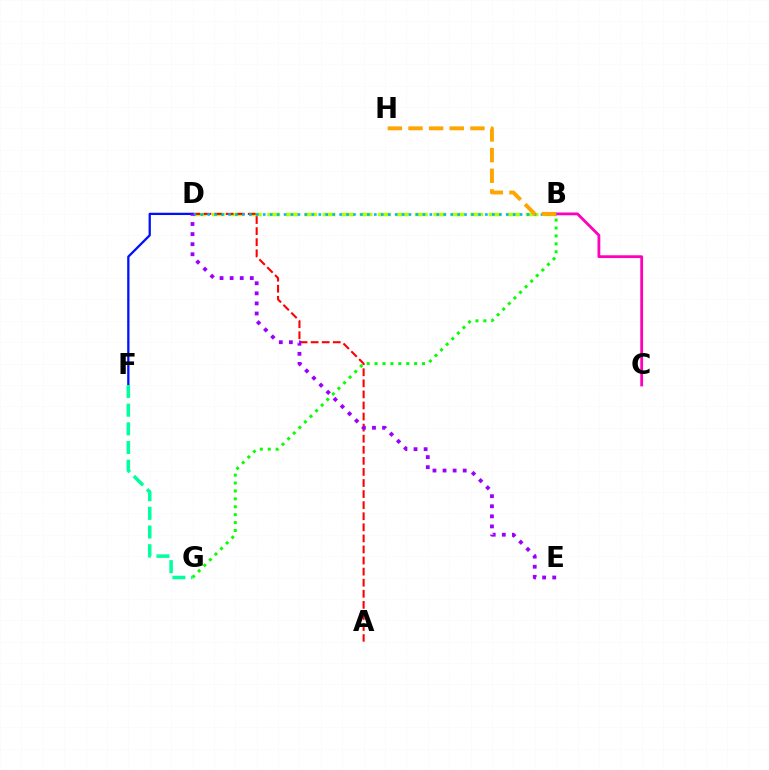{('B', 'D'): [{'color': '#b3ff00', 'line_style': 'dashed', 'thickness': 2.51}, {'color': '#00b5ff', 'line_style': 'dotted', 'thickness': 1.89}], ('A', 'D'): [{'color': '#ff0000', 'line_style': 'dashed', 'thickness': 1.5}], ('B', 'C'): [{'color': '#ff00bd', 'line_style': 'solid', 'thickness': 2.01}], ('D', 'F'): [{'color': '#0010ff', 'line_style': 'solid', 'thickness': 1.64}], ('D', 'E'): [{'color': '#9b00ff', 'line_style': 'dotted', 'thickness': 2.74}], ('B', 'G'): [{'color': '#08ff00', 'line_style': 'dotted', 'thickness': 2.15}], ('B', 'H'): [{'color': '#ffa500', 'line_style': 'dashed', 'thickness': 2.8}], ('F', 'G'): [{'color': '#00ff9d', 'line_style': 'dashed', 'thickness': 2.54}]}